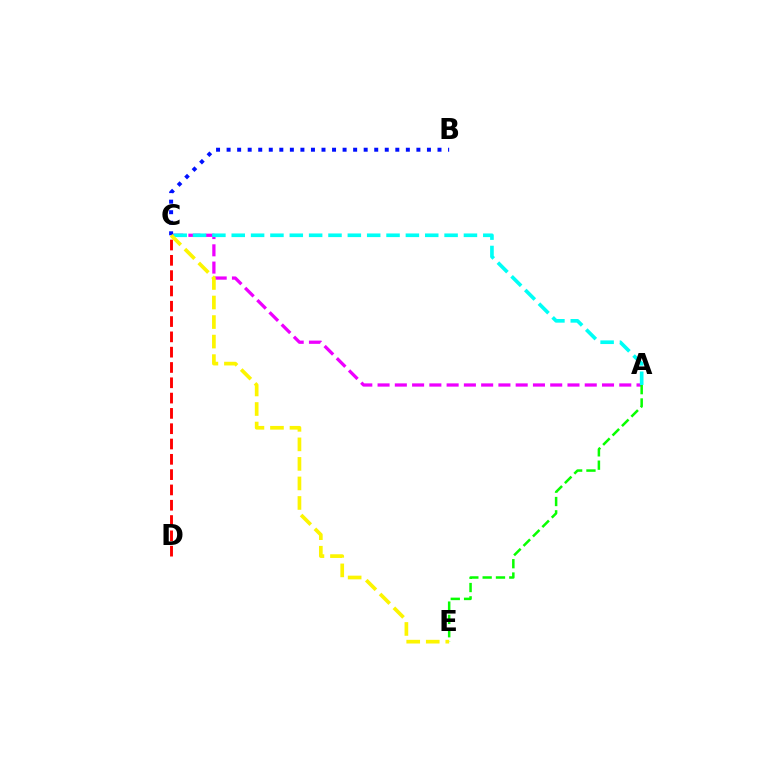{('A', 'C'): [{'color': '#ee00ff', 'line_style': 'dashed', 'thickness': 2.35}, {'color': '#00fff6', 'line_style': 'dashed', 'thickness': 2.63}], ('A', 'E'): [{'color': '#08ff00', 'line_style': 'dashed', 'thickness': 1.81}], ('C', 'D'): [{'color': '#ff0000', 'line_style': 'dashed', 'thickness': 2.08}], ('B', 'C'): [{'color': '#0010ff', 'line_style': 'dotted', 'thickness': 2.86}], ('C', 'E'): [{'color': '#fcf500', 'line_style': 'dashed', 'thickness': 2.65}]}